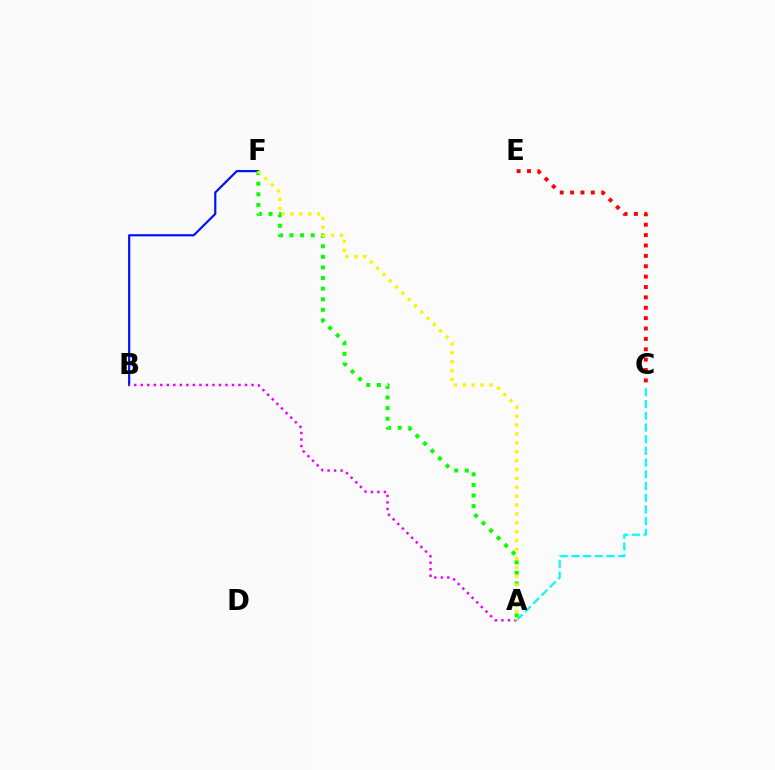{('A', 'C'): [{'color': '#00fff6', 'line_style': 'dashed', 'thickness': 1.59}], ('B', 'F'): [{'color': '#0010ff', 'line_style': 'solid', 'thickness': 1.57}], ('A', 'F'): [{'color': '#08ff00', 'line_style': 'dotted', 'thickness': 2.88}, {'color': '#fcf500', 'line_style': 'dotted', 'thickness': 2.41}], ('C', 'E'): [{'color': '#ff0000', 'line_style': 'dotted', 'thickness': 2.82}], ('A', 'B'): [{'color': '#ee00ff', 'line_style': 'dotted', 'thickness': 1.77}]}